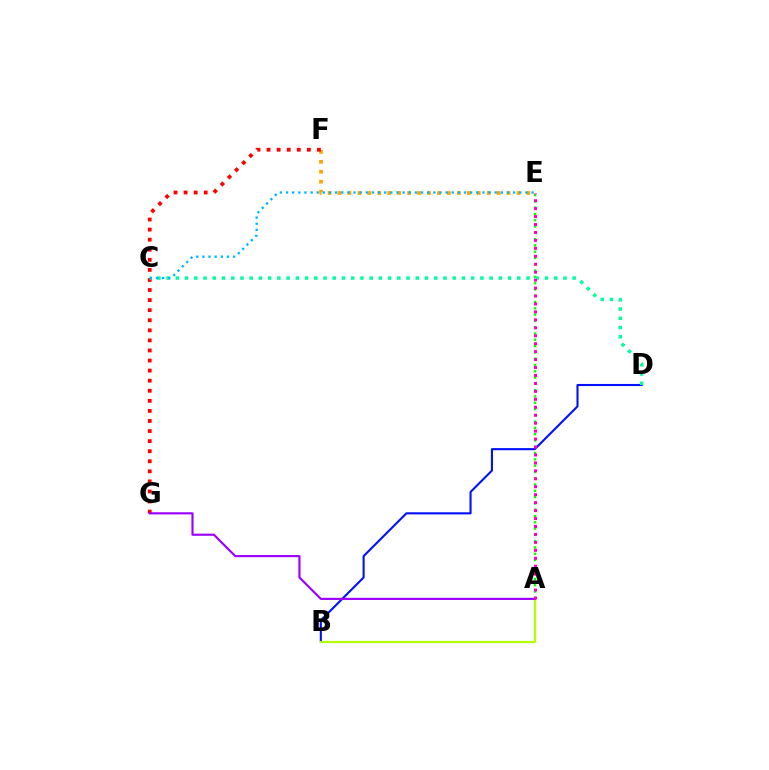{('E', 'F'): [{'color': '#ffa500', 'line_style': 'dotted', 'thickness': 2.7}], ('A', 'E'): [{'color': '#08ff00', 'line_style': 'dotted', 'thickness': 1.71}, {'color': '#ff00bd', 'line_style': 'dotted', 'thickness': 2.16}], ('F', 'G'): [{'color': '#ff0000', 'line_style': 'dotted', 'thickness': 2.74}], ('B', 'D'): [{'color': '#0010ff', 'line_style': 'solid', 'thickness': 1.51}], ('C', 'D'): [{'color': '#00ff9d', 'line_style': 'dotted', 'thickness': 2.51}], ('A', 'B'): [{'color': '#b3ff00', 'line_style': 'solid', 'thickness': 1.57}], ('C', 'E'): [{'color': '#00b5ff', 'line_style': 'dotted', 'thickness': 1.67}], ('A', 'G'): [{'color': '#9b00ff', 'line_style': 'solid', 'thickness': 1.55}]}